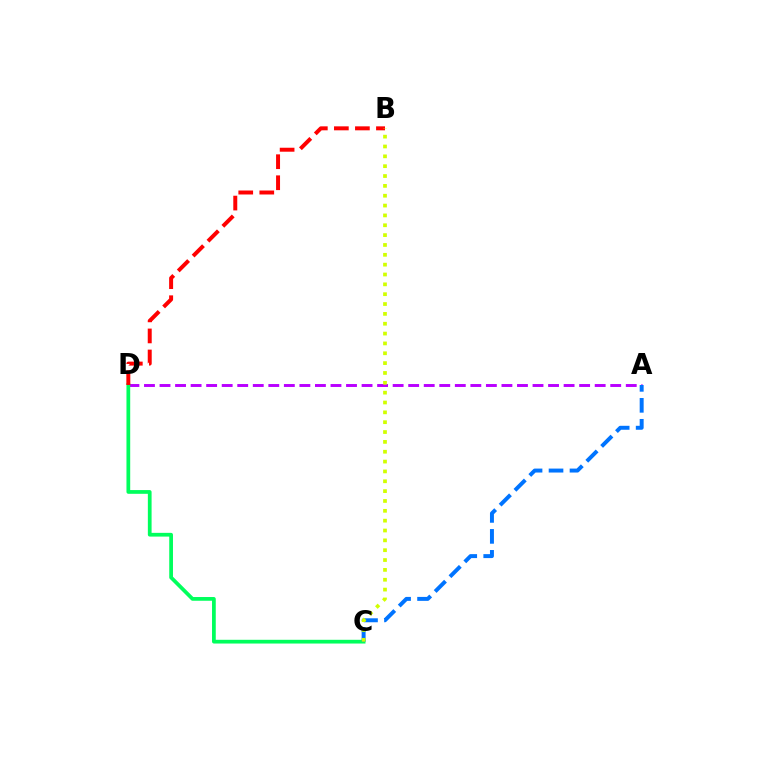{('A', 'D'): [{'color': '#b900ff', 'line_style': 'dashed', 'thickness': 2.11}], ('C', 'D'): [{'color': '#00ff5c', 'line_style': 'solid', 'thickness': 2.69}], ('B', 'D'): [{'color': '#ff0000', 'line_style': 'dashed', 'thickness': 2.86}], ('A', 'C'): [{'color': '#0074ff', 'line_style': 'dashed', 'thickness': 2.85}], ('B', 'C'): [{'color': '#d1ff00', 'line_style': 'dotted', 'thickness': 2.68}]}